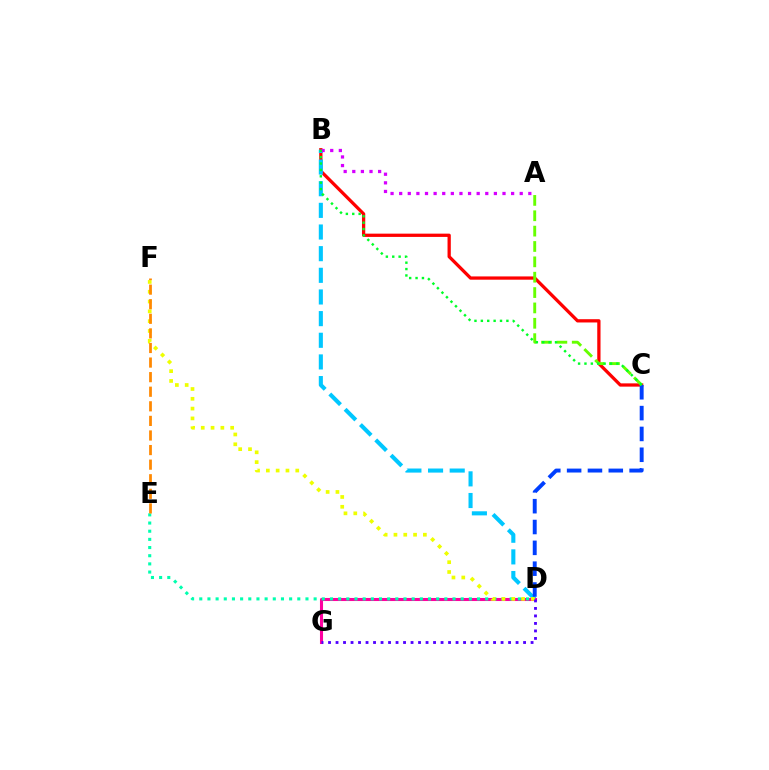{('D', 'G'): [{'color': '#ff00a0', 'line_style': 'solid', 'thickness': 2.21}, {'color': '#4f00ff', 'line_style': 'dotted', 'thickness': 2.04}], ('B', 'C'): [{'color': '#ff0000', 'line_style': 'solid', 'thickness': 2.35}, {'color': '#00ff27', 'line_style': 'dotted', 'thickness': 1.73}], ('D', 'E'): [{'color': '#00ffaf', 'line_style': 'dotted', 'thickness': 2.22}], ('B', 'D'): [{'color': '#00c7ff', 'line_style': 'dashed', 'thickness': 2.94}], ('D', 'F'): [{'color': '#eeff00', 'line_style': 'dotted', 'thickness': 2.66}], ('C', 'D'): [{'color': '#003fff', 'line_style': 'dashed', 'thickness': 2.83}], ('A', 'C'): [{'color': '#66ff00', 'line_style': 'dashed', 'thickness': 2.09}], ('E', 'F'): [{'color': '#ff8800', 'line_style': 'dashed', 'thickness': 1.98}], ('A', 'B'): [{'color': '#d600ff', 'line_style': 'dotted', 'thickness': 2.34}]}